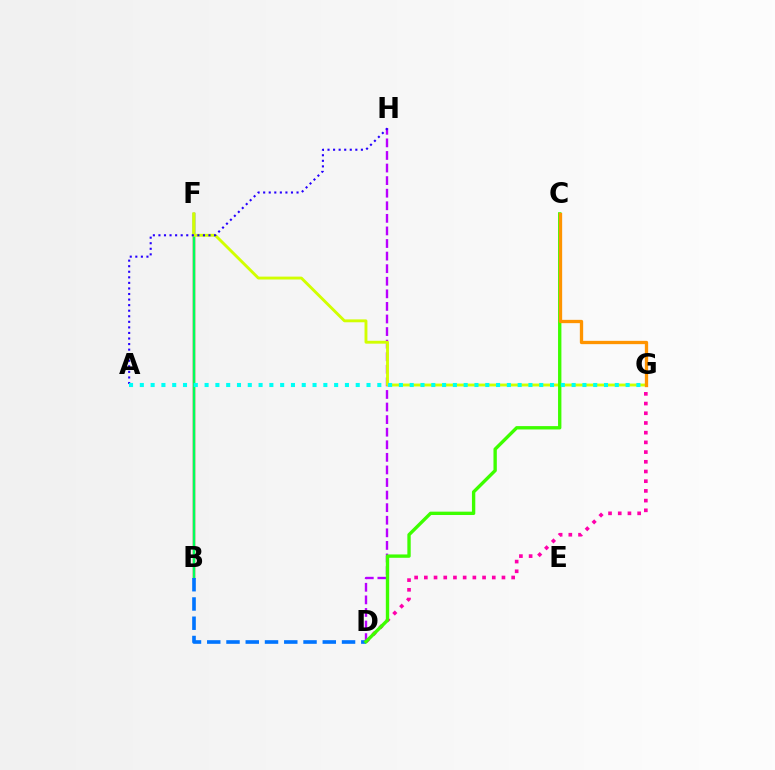{('B', 'F'): [{'color': '#ff0000', 'line_style': 'solid', 'thickness': 1.71}, {'color': '#00ff5c', 'line_style': 'solid', 'thickness': 1.74}], ('D', 'G'): [{'color': '#ff00ac', 'line_style': 'dotted', 'thickness': 2.64}], ('B', 'D'): [{'color': '#0074ff', 'line_style': 'dashed', 'thickness': 2.62}], ('D', 'H'): [{'color': '#b900ff', 'line_style': 'dashed', 'thickness': 1.71}], ('F', 'G'): [{'color': '#d1ff00', 'line_style': 'solid', 'thickness': 2.07}], ('C', 'D'): [{'color': '#3dff00', 'line_style': 'solid', 'thickness': 2.42}], ('A', 'H'): [{'color': '#2500ff', 'line_style': 'dotted', 'thickness': 1.51}], ('A', 'G'): [{'color': '#00fff6', 'line_style': 'dotted', 'thickness': 2.93}], ('C', 'G'): [{'color': '#ff9400', 'line_style': 'solid', 'thickness': 2.38}]}